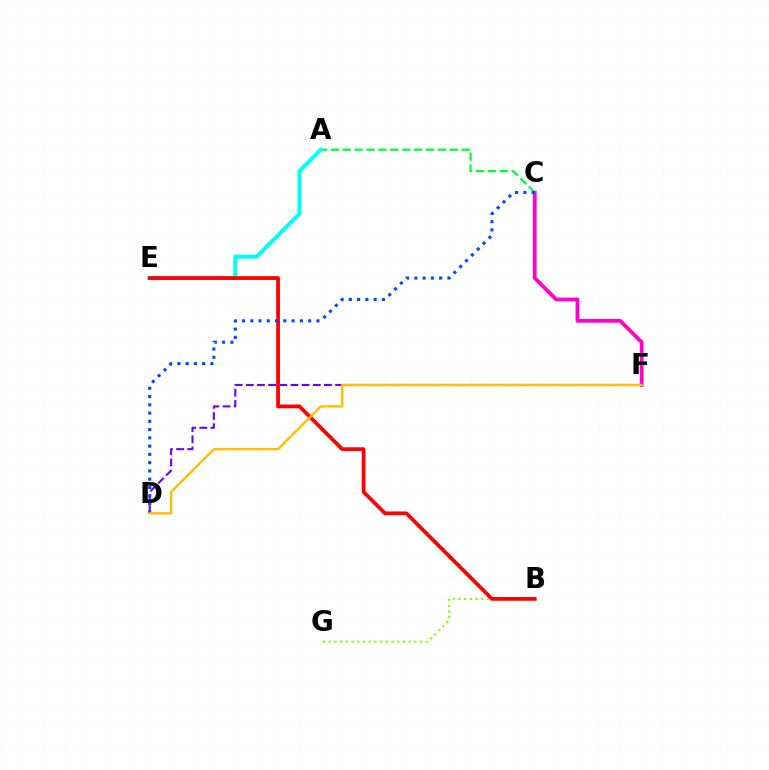{('C', 'F'): [{'color': '#ff00cf', 'line_style': 'solid', 'thickness': 2.72}], ('D', 'F'): [{'color': '#7200ff', 'line_style': 'dashed', 'thickness': 1.52}, {'color': '#ffbd00', 'line_style': 'solid', 'thickness': 1.73}], ('A', 'C'): [{'color': '#00ff39', 'line_style': 'dashed', 'thickness': 1.62}], ('B', 'G'): [{'color': '#84ff00', 'line_style': 'dotted', 'thickness': 1.55}], ('A', 'E'): [{'color': '#00fff6', 'line_style': 'solid', 'thickness': 2.89}], ('B', 'E'): [{'color': '#ff0000', 'line_style': 'solid', 'thickness': 2.71}], ('C', 'D'): [{'color': '#004bff', 'line_style': 'dotted', 'thickness': 2.25}]}